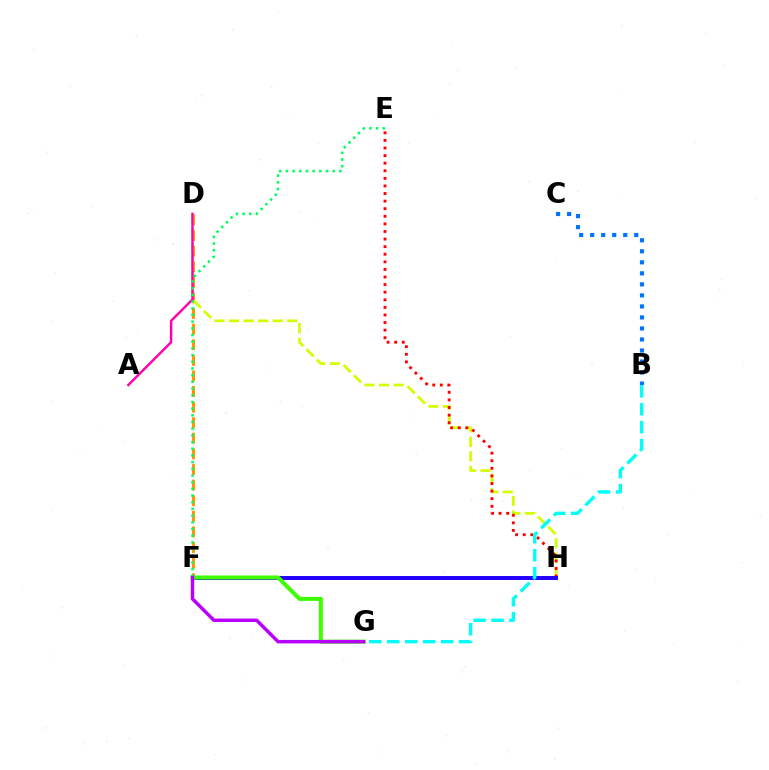{('D', 'F'): [{'color': '#ff9400', 'line_style': 'dashed', 'thickness': 2.12}], ('D', 'H'): [{'color': '#d1ff00', 'line_style': 'dashed', 'thickness': 1.98}], ('A', 'D'): [{'color': '#ff00ac', 'line_style': 'solid', 'thickness': 1.75}], ('E', 'H'): [{'color': '#ff0000', 'line_style': 'dotted', 'thickness': 2.06}], ('F', 'H'): [{'color': '#2500ff', 'line_style': 'solid', 'thickness': 2.86}], ('F', 'G'): [{'color': '#3dff00', 'line_style': 'solid', 'thickness': 2.91}, {'color': '#b900ff', 'line_style': 'solid', 'thickness': 2.49}], ('B', 'G'): [{'color': '#00fff6', 'line_style': 'dashed', 'thickness': 2.44}], ('E', 'F'): [{'color': '#00ff5c', 'line_style': 'dotted', 'thickness': 1.82}], ('B', 'C'): [{'color': '#0074ff', 'line_style': 'dotted', 'thickness': 2.99}]}